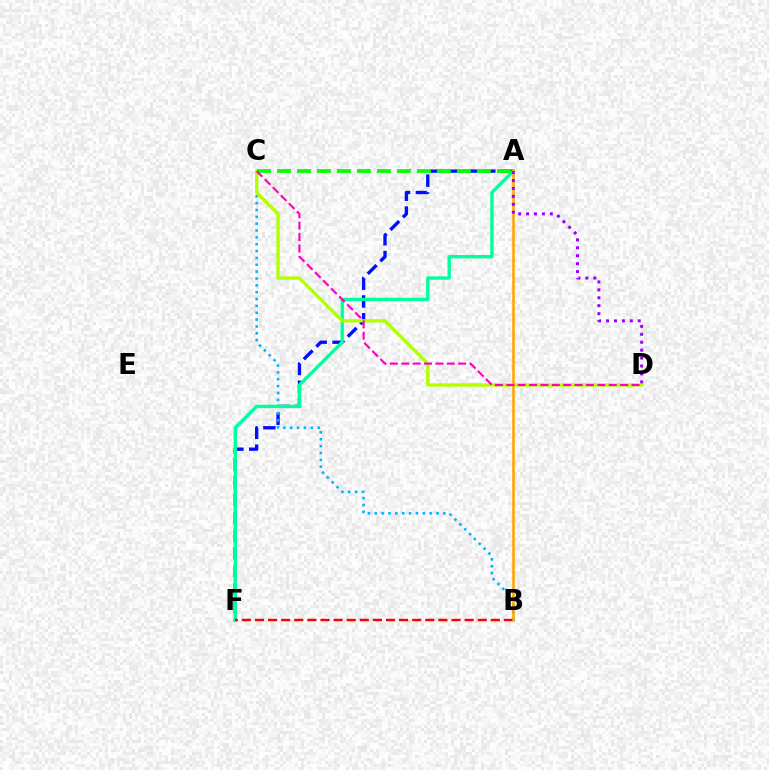{('A', 'F'): [{'color': '#0010ff', 'line_style': 'dashed', 'thickness': 2.41}, {'color': '#00ff9d', 'line_style': 'solid', 'thickness': 2.43}], ('B', 'C'): [{'color': '#00b5ff', 'line_style': 'dotted', 'thickness': 1.86}], ('B', 'F'): [{'color': '#ff0000', 'line_style': 'dashed', 'thickness': 1.78}], ('C', 'D'): [{'color': '#b3ff00', 'line_style': 'solid', 'thickness': 2.39}, {'color': '#ff00bd', 'line_style': 'dashed', 'thickness': 1.55}], ('A', 'B'): [{'color': '#ffa500', 'line_style': 'solid', 'thickness': 1.84}], ('A', 'C'): [{'color': '#08ff00', 'line_style': 'dashed', 'thickness': 2.72}], ('A', 'D'): [{'color': '#9b00ff', 'line_style': 'dotted', 'thickness': 2.15}]}